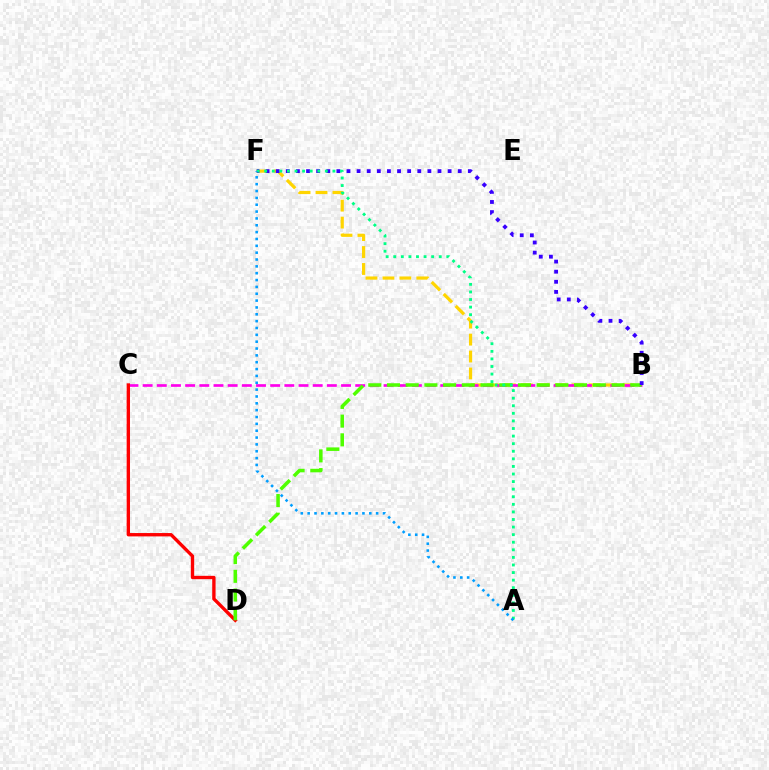{('B', 'F'): [{'color': '#ffd500', 'line_style': 'dashed', 'thickness': 2.3}, {'color': '#3700ff', 'line_style': 'dotted', 'thickness': 2.75}], ('B', 'C'): [{'color': '#ff00ed', 'line_style': 'dashed', 'thickness': 1.93}], ('C', 'D'): [{'color': '#ff0000', 'line_style': 'solid', 'thickness': 2.41}], ('B', 'D'): [{'color': '#4fff00', 'line_style': 'dashed', 'thickness': 2.54}], ('A', 'F'): [{'color': '#00ff86', 'line_style': 'dotted', 'thickness': 2.06}, {'color': '#009eff', 'line_style': 'dotted', 'thickness': 1.86}]}